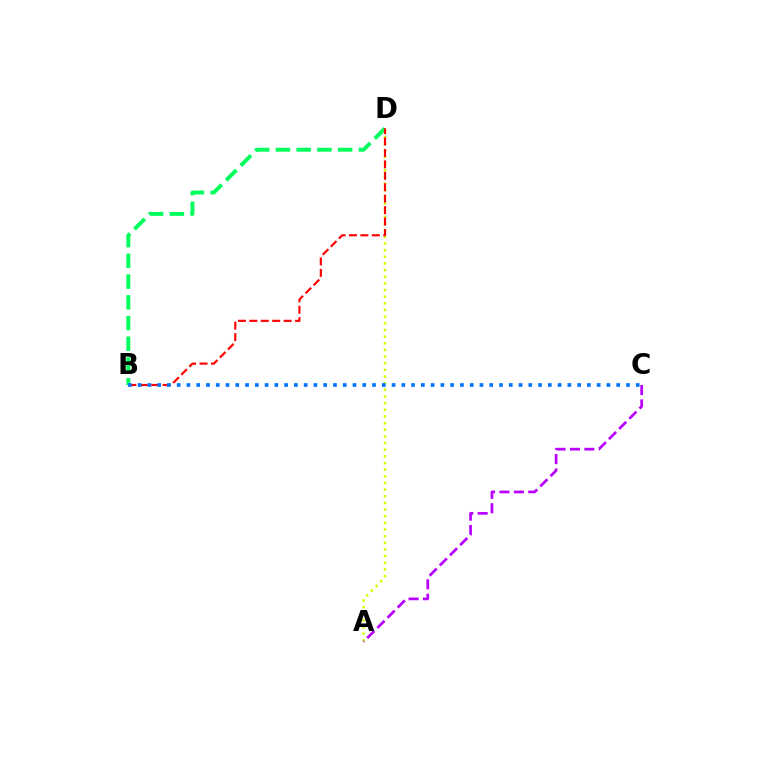{('B', 'D'): [{'color': '#00ff5c', 'line_style': 'dashed', 'thickness': 2.82}, {'color': '#ff0000', 'line_style': 'dashed', 'thickness': 1.55}], ('A', 'D'): [{'color': '#d1ff00', 'line_style': 'dotted', 'thickness': 1.81}], ('A', 'C'): [{'color': '#b900ff', 'line_style': 'dashed', 'thickness': 1.96}], ('B', 'C'): [{'color': '#0074ff', 'line_style': 'dotted', 'thickness': 2.65}]}